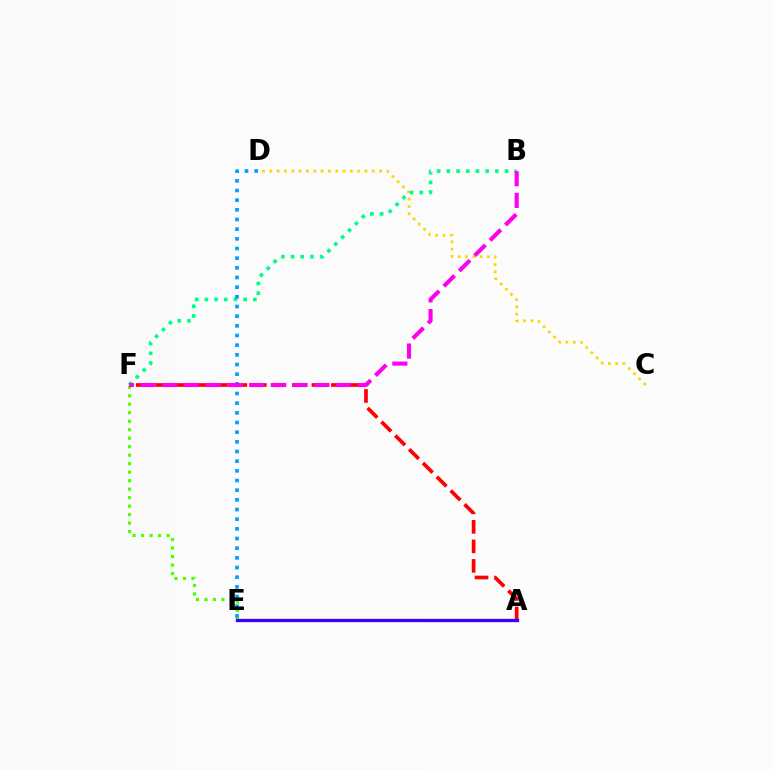{('A', 'F'): [{'color': '#ff0000', 'line_style': 'dashed', 'thickness': 2.65}], ('C', 'D'): [{'color': '#ffd500', 'line_style': 'dotted', 'thickness': 1.99}], ('E', 'F'): [{'color': '#4fff00', 'line_style': 'dotted', 'thickness': 2.31}], ('B', 'F'): [{'color': '#00ff86', 'line_style': 'dotted', 'thickness': 2.64}, {'color': '#ff00ed', 'line_style': 'dashed', 'thickness': 2.95}], ('A', 'E'): [{'color': '#3700ff', 'line_style': 'solid', 'thickness': 2.38}], ('D', 'E'): [{'color': '#009eff', 'line_style': 'dotted', 'thickness': 2.63}]}